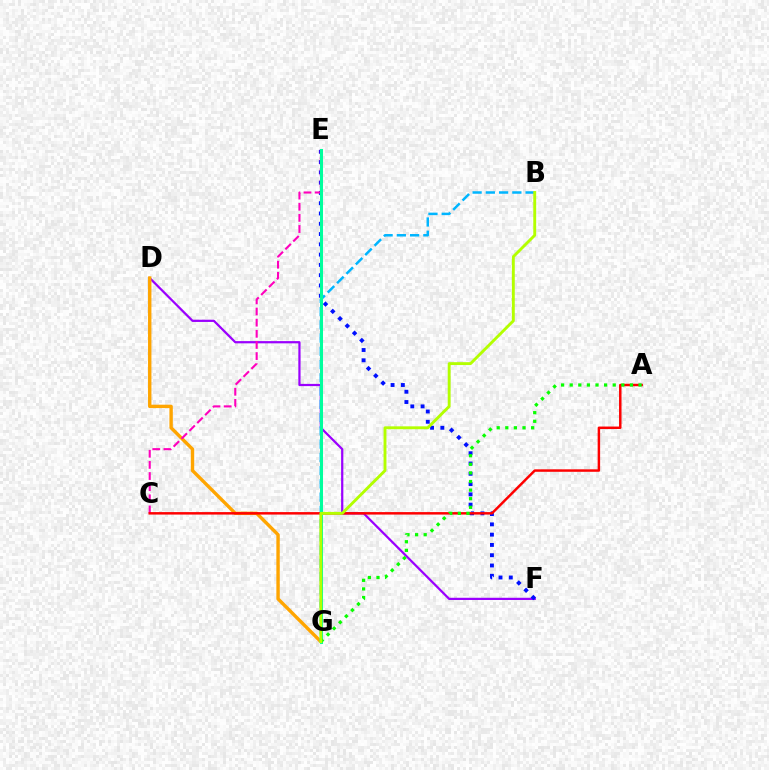{('D', 'F'): [{'color': '#9b00ff', 'line_style': 'solid', 'thickness': 1.6}], ('D', 'G'): [{'color': '#ffa500', 'line_style': 'solid', 'thickness': 2.44}], ('B', 'G'): [{'color': '#00b5ff', 'line_style': 'dashed', 'thickness': 1.8}, {'color': '#b3ff00', 'line_style': 'solid', 'thickness': 2.08}], ('E', 'F'): [{'color': '#0010ff', 'line_style': 'dotted', 'thickness': 2.79}], ('C', 'E'): [{'color': '#ff00bd', 'line_style': 'dashed', 'thickness': 1.51}], ('A', 'C'): [{'color': '#ff0000', 'line_style': 'solid', 'thickness': 1.78}], ('E', 'G'): [{'color': '#00ff9d', 'line_style': 'solid', 'thickness': 2.18}], ('A', 'G'): [{'color': '#08ff00', 'line_style': 'dotted', 'thickness': 2.34}]}